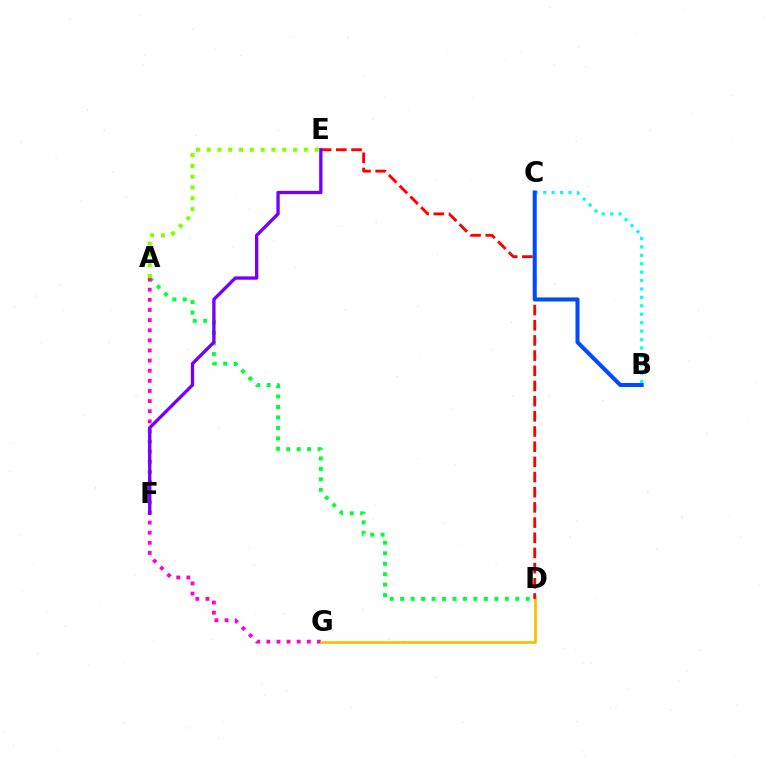{('B', 'C'): [{'color': '#00fff6', 'line_style': 'dotted', 'thickness': 2.29}, {'color': '#004bff', 'line_style': 'solid', 'thickness': 2.91}], ('A', 'D'): [{'color': '#00ff39', 'line_style': 'dotted', 'thickness': 2.84}], ('A', 'G'): [{'color': '#ff00cf', 'line_style': 'dotted', 'thickness': 2.75}], ('D', 'G'): [{'color': '#ffbd00', 'line_style': 'solid', 'thickness': 1.94}], ('A', 'E'): [{'color': '#84ff00', 'line_style': 'dotted', 'thickness': 2.93}], ('D', 'E'): [{'color': '#ff0000', 'line_style': 'dashed', 'thickness': 2.06}], ('E', 'F'): [{'color': '#7200ff', 'line_style': 'solid', 'thickness': 2.39}]}